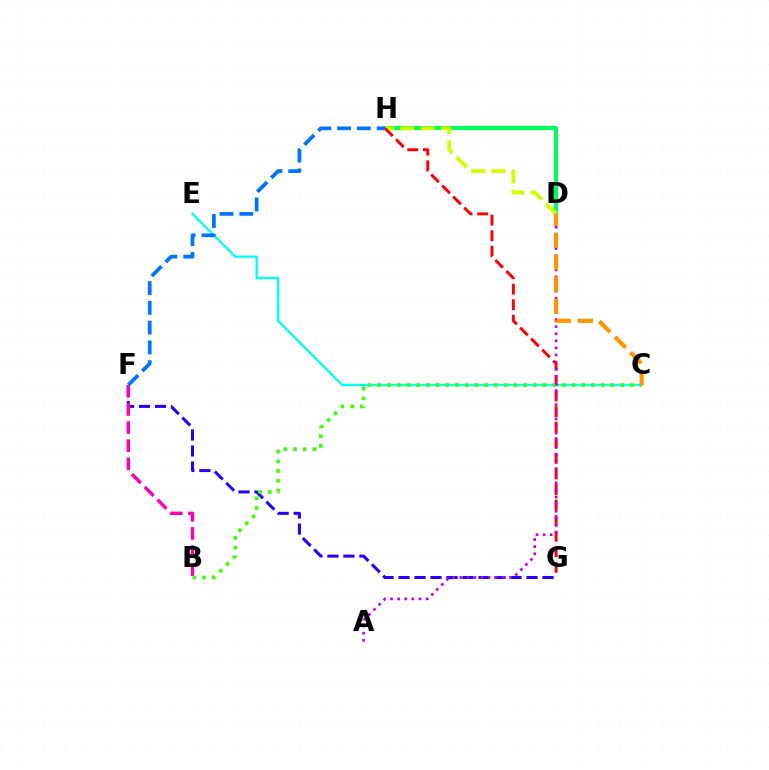{('D', 'H'): [{'color': '#00ff5c', 'line_style': 'solid', 'thickness': 2.99}, {'color': '#d1ff00', 'line_style': 'dashed', 'thickness': 2.75}], ('F', 'G'): [{'color': '#2500ff', 'line_style': 'dashed', 'thickness': 2.17}], ('C', 'E'): [{'color': '#00fff6', 'line_style': 'solid', 'thickness': 1.68}], ('B', 'F'): [{'color': '#ff00ac', 'line_style': 'dashed', 'thickness': 2.46}], ('G', 'H'): [{'color': '#ff0000', 'line_style': 'dashed', 'thickness': 2.12}], ('B', 'C'): [{'color': '#3dff00', 'line_style': 'dotted', 'thickness': 2.64}], ('A', 'D'): [{'color': '#b900ff', 'line_style': 'dotted', 'thickness': 1.93}], ('C', 'D'): [{'color': '#ff9400', 'line_style': 'dashed', 'thickness': 2.98}], ('F', 'H'): [{'color': '#0074ff', 'line_style': 'dashed', 'thickness': 2.69}]}